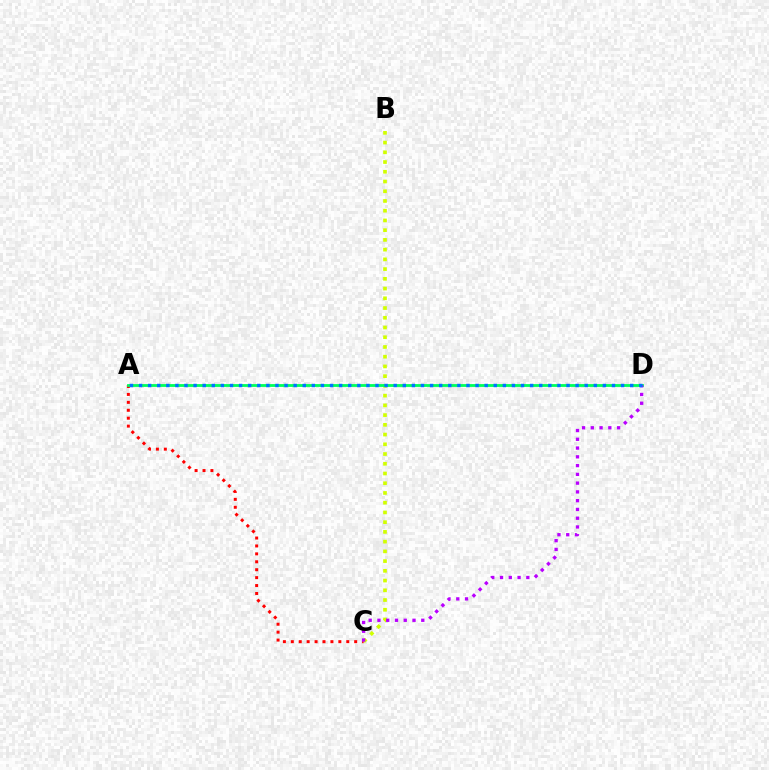{('A', 'C'): [{'color': '#ff0000', 'line_style': 'dotted', 'thickness': 2.15}], ('B', 'C'): [{'color': '#d1ff00', 'line_style': 'dotted', 'thickness': 2.64}], ('A', 'D'): [{'color': '#00ff5c', 'line_style': 'solid', 'thickness': 2.03}, {'color': '#0074ff', 'line_style': 'dotted', 'thickness': 2.47}], ('C', 'D'): [{'color': '#b900ff', 'line_style': 'dotted', 'thickness': 2.38}]}